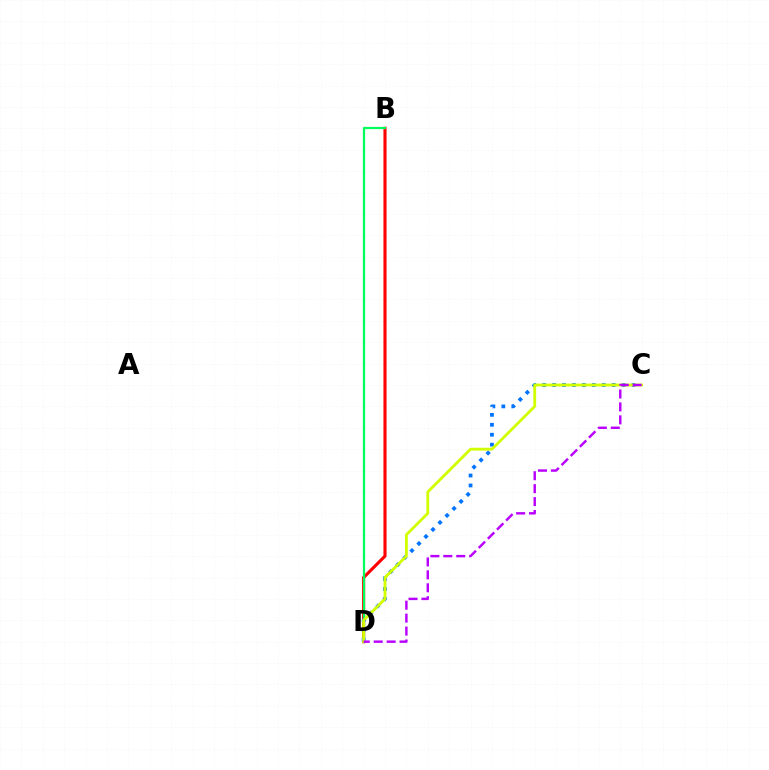{('B', 'D'): [{'color': '#ff0000', 'line_style': 'solid', 'thickness': 2.24}, {'color': '#00ff5c', 'line_style': 'solid', 'thickness': 1.63}], ('C', 'D'): [{'color': '#0074ff', 'line_style': 'dotted', 'thickness': 2.7}, {'color': '#d1ff00', 'line_style': 'solid', 'thickness': 2.03}, {'color': '#b900ff', 'line_style': 'dashed', 'thickness': 1.76}]}